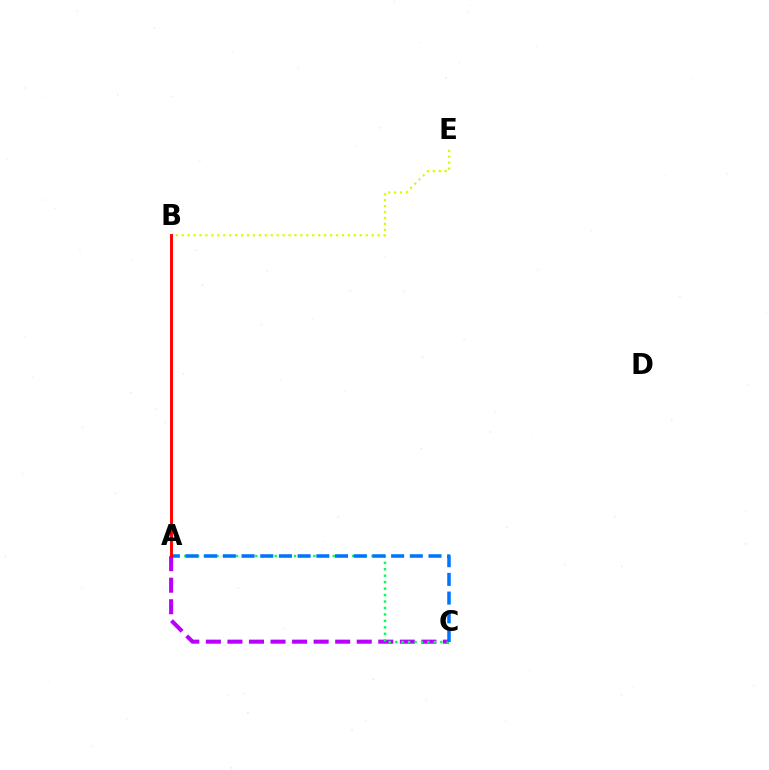{('A', 'C'): [{'color': '#b900ff', 'line_style': 'dashed', 'thickness': 2.93}, {'color': '#00ff5c', 'line_style': 'dotted', 'thickness': 1.75}, {'color': '#0074ff', 'line_style': 'dashed', 'thickness': 2.54}], ('B', 'E'): [{'color': '#d1ff00', 'line_style': 'dotted', 'thickness': 1.61}], ('A', 'B'): [{'color': '#ff0000', 'line_style': 'solid', 'thickness': 2.1}]}